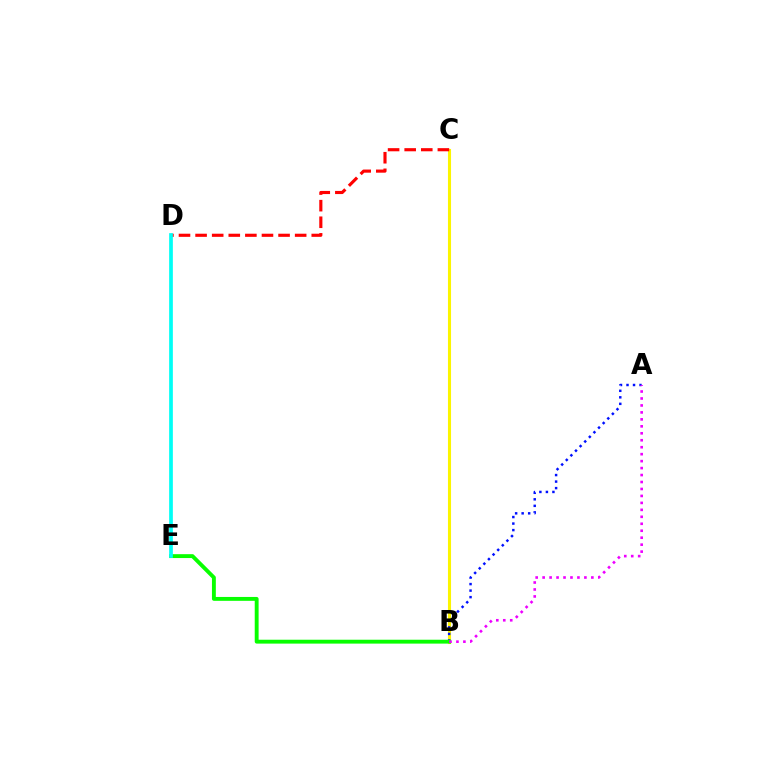{('B', 'C'): [{'color': '#fcf500', 'line_style': 'solid', 'thickness': 2.21}], ('A', 'B'): [{'color': '#0010ff', 'line_style': 'dotted', 'thickness': 1.77}, {'color': '#ee00ff', 'line_style': 'dotted', 'thickness': 1.89}], ('B', 'E'): [{'color': '#08ff00', 'line_style': 'solid', 'thickness': 2.79}], ('C', 'D'): [{'color': '#ff0000', 'line_style': 'dashed', 'thickness': 2.25}], ('D', 'E'): [{'color': '#00fff6', 'line_style': 'solid', 'thickness': 2.67}]}